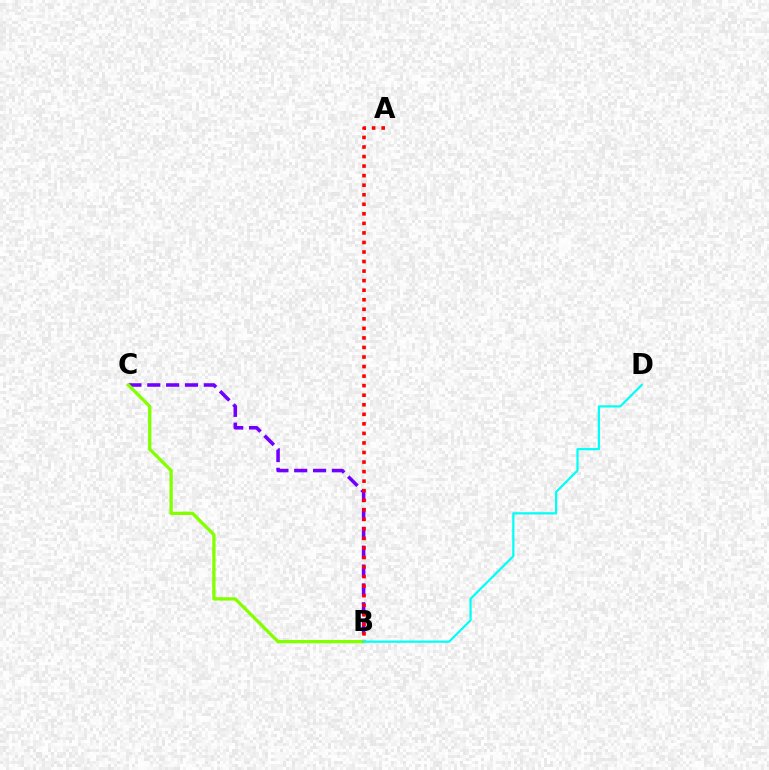{('B', 'C'): [{'color': '#7200ff', 'line_style': 'dashed', 'thickness': 2.56}, {'color': '#84ff00', 'line_style': 'solid', 'thickness': 2.38}], ('A', 'B'): [{'color': '#ff0000', 'line_style': 'dotted', 'thickness': 2.59}], ('B', 'D'): [{'color': '#00fff6', 'line_style': 'solid', 'thickness': 1.6}]}